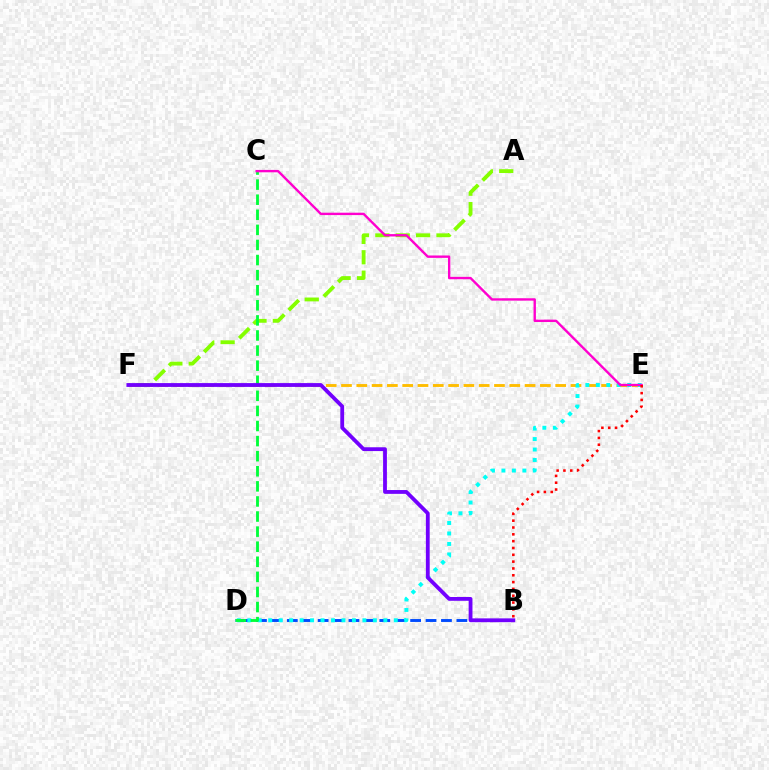{('E', 'F'): [{'color': '#ffbd00', 'line_style': 'dashed', 'thickness': 2.08}], ('A', 'F'): [{'color': '#84ff00', 'line_style': 'dashed', 'thickness': 2.77}], ('B', 'D'): [{'color': '#004bff', 'line_style': 'dashed', 'thickness': 2.09}], ('D', 'E'): [{'color': '#00fff6', 'line_style': 'dotted', 'thickness': 2.84}], ('C', 'D'): [{'color': '#00ff39', 'line_style': 'dashed', 'thickness': 2.05}], ('B', 'F'): [{'color': '#7200ff', 'line_style': 'solid', 'thickness': 2.74}], ('C', 'E'): [{'color': '#ff00cf', 'line_style': 'solid', 'thickness': 1.72}], ('B', 'E'): [{'color': '#ff0000', 'line_style': 'dotted', 'thickness': 1.85}]}